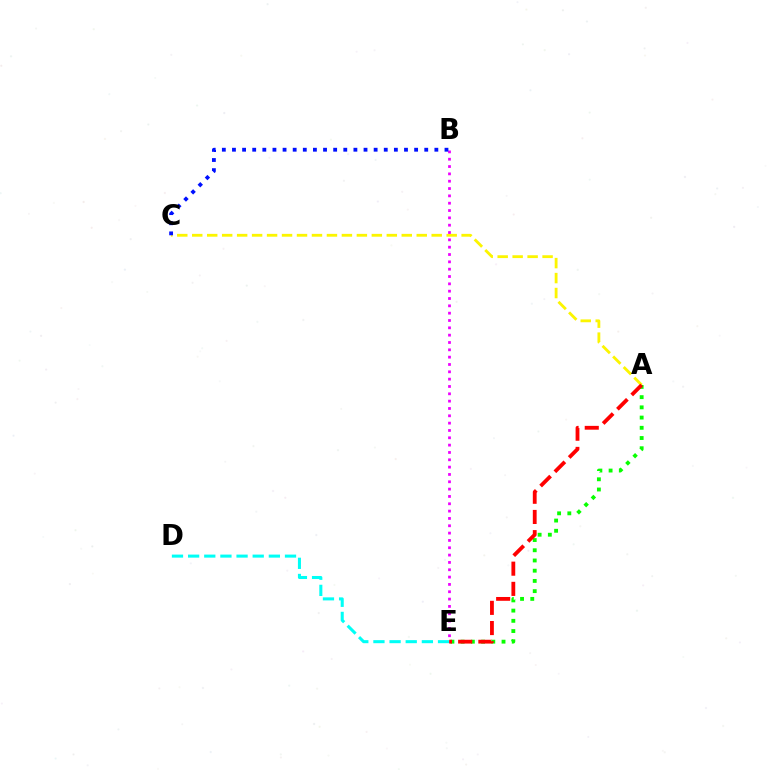{('A', 'C'): [{'color': '#fcf500', 'line_style': 'dashed', 'thickness': 2.03}], ('A', 'E'): [{'color': '#08ff00', 'line_style': 'dotted', 'thickness': 2.78}, {'color': '#ff0000', 'line_style': 'dashed', 'thickness': 2.74}], ('B', 'E'): [{'color': '#ee00ff', 'line_style': 'dotted', 'thickness': 1.99}], ('D', 'E'): [{'color': '#00fff6', 'line_style': 'dashed', 'thickness': 2.19}], ('B', 'C'): [{'color': '#0010ff', 'line_style': 'dotted', 'thickness': 2.75}]}